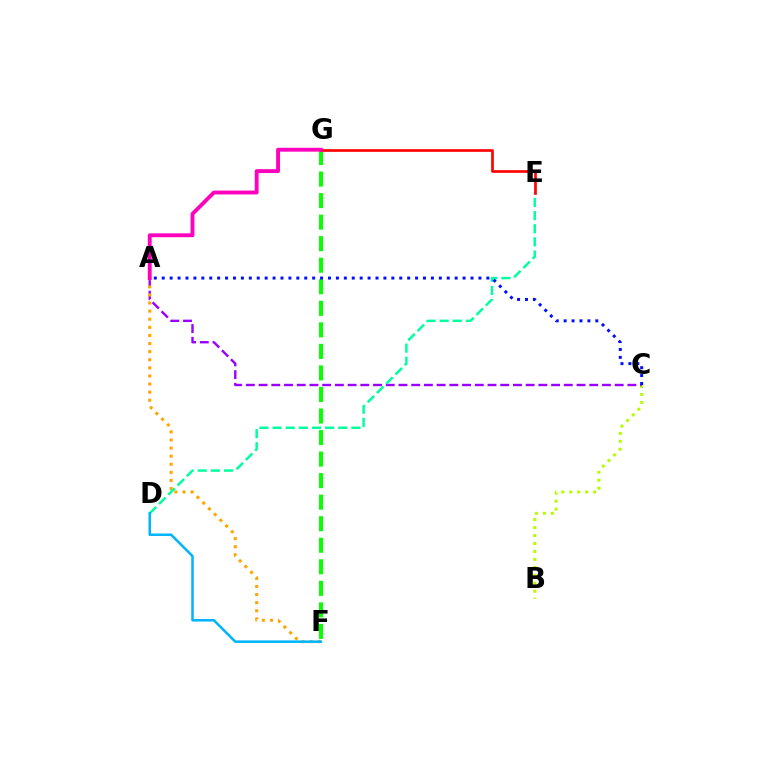{('B', 'C'): [{'color': '#b3ff00', 'line_style': 'dotted', 'thickness': 2.16}], ('F', 'G'): [{'color': '#08ff00', 'line_style': 'dashed', 'thickness': 2.93}], ('A', 'C'): [{'color': '#9b00ff', 'line_style': 'dashed', 'thickness': 1.73}, {'color': '#0010ff', 'line_style': 'dotted', 'thickness': 2.15}], ('A', 'F'): [{'color': '#ffa500', 'line_style': 'dotted', 'thickness': 2.2}], ('D', 'E'): [{'color': '#00ff9d', 'line_style': 'dashed', 'thickness': 1.78}], ('E', 'G'): [{'color': '#ff0000', 'line_style': 'solid', 'thickness': 1.92}], ('D', 'F'): [{'color': '#00b5ff', 'line_style': 'solid', 'thickness': 1.82}], ('A', 'G'): [{'color': '#ff00bd', 'line_style': 'solid', 'thickness': 2.78}]}